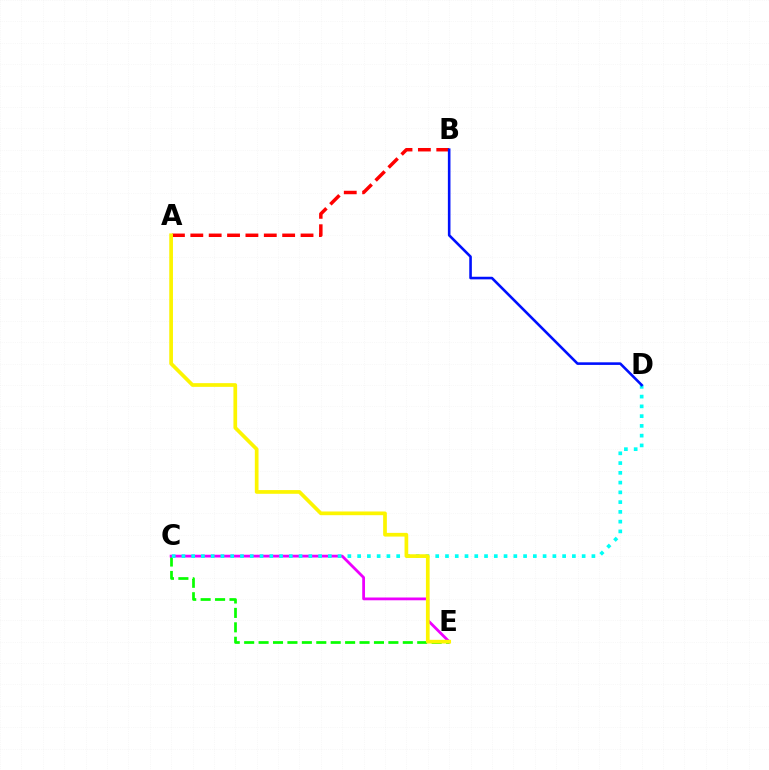{('C', 'E'): [{'color': '#08ff00', 'line_style': 'dashed', 'thickness': 1.96}, {'color': '#ee00ff', 'line_style': 'solid', 'thickness': 2.01}], ('A', 'B'): [{'color': '#ff0000', 'line_style': 'dashed', 'thickness': 2.5}], ('C', 'D'): [{'color': '#00fff6', 'line_style': 'dotted', 'thickness': 2.65}], ('A', 'E'): [{'color': '#fcf500', 'line_style': 'solid', 'thickness': 2.66}], ('B', 'D'): [{'color': '#0010ff', 'line_style': 'solid', 'thickness': 1.87}]}